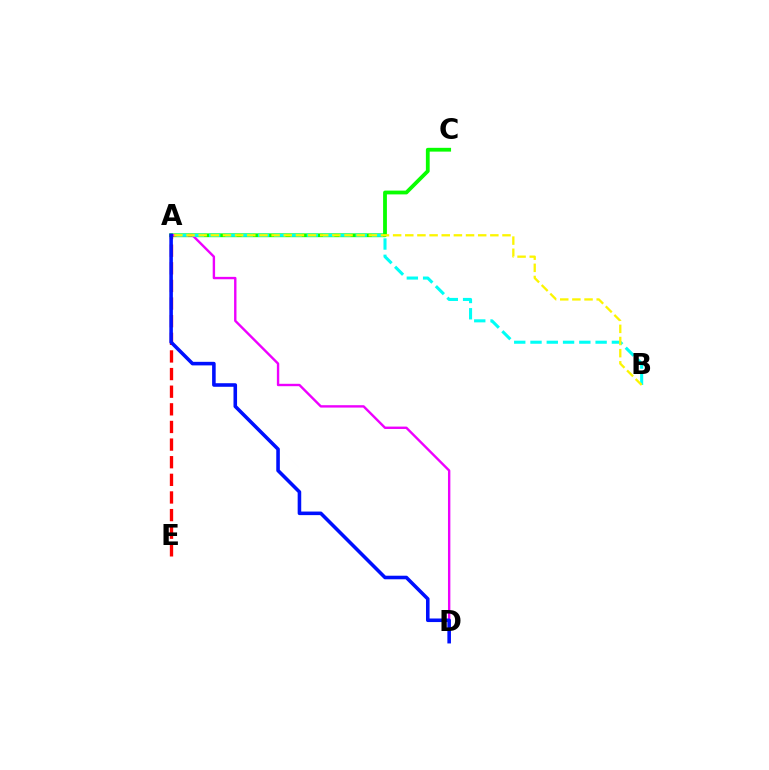{('A', 'C'): [{'color': '#08ff00', 'line_style': 'solid', 'thickness': 2.73}], ('A', 'D'): [{'color': '#ee00ff', 'line_style': 'solid', 'thickness': 1.72}, {'color': '#0010ff', 'line_style': 'solid', 'thickness': 2.57}], ('A', 'B'): [{'color': '#00fff6', 'line_style': 'dashed', 'thickness': 2.21}, {'color': '#fcf500', 'line_style': 'dashed', 'thickness': 1.65}], ('A', 'E'): [{'color': '#ff0000', 'line_style': 'dashed', 'thickness': 2.39}]}